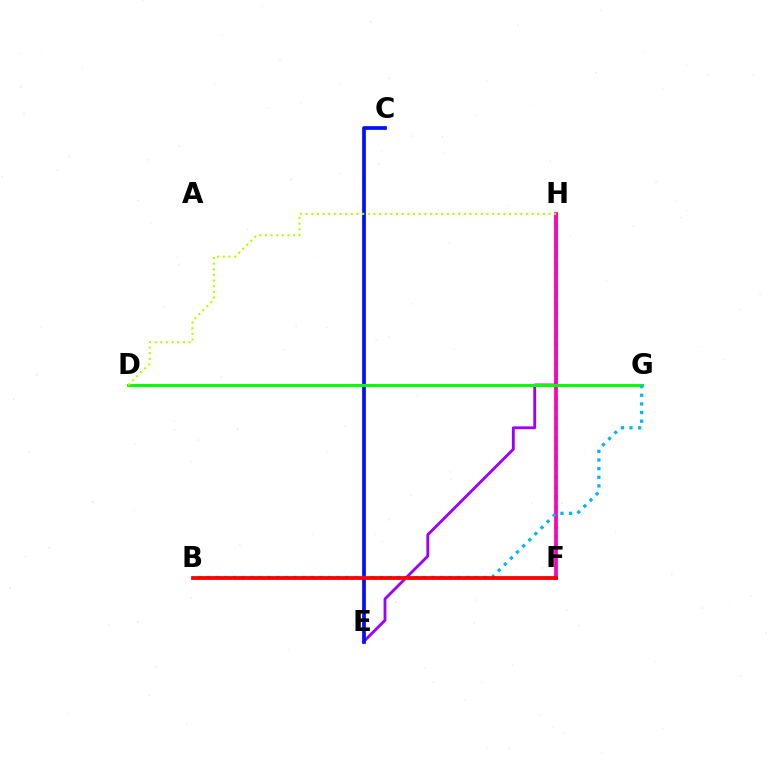{('E', 'H'): [{'color': '#9b00ff', 'line_style': 'solid', 'thickness': 2.04}], ('C', 'E'): [{'color': '#0010ff', 'line_style': 'solid', 'thickness': 2.68}], ('F', 'H'): [{'color': '#00ff9d', 'line_style': 'dotted', 'thickness': 2.68}, {'color': '#ff00bd', 'line_style': 'solid', 'thickness': 2.68}], ('D', 'G'): [{'color': '#ffa500', 'line_style': 'dashed', 'thickness': 2.18}, {'color': '#08ff00', 'line_style': 'solid', 'thickness': 2.16}], ('B', 'G'): [{'color': '#00b5ff', 'line_style': 'dotted', 'thickness': 2.35}], ('D', 'H'): [{'color': '#b3ff00', 'line_style': 'dotted', 'thickness': 1.54}], ('B', 'F'): [{'color': '#ff0000', 'line_style': 'solid', 'thickness': 2.73}]}